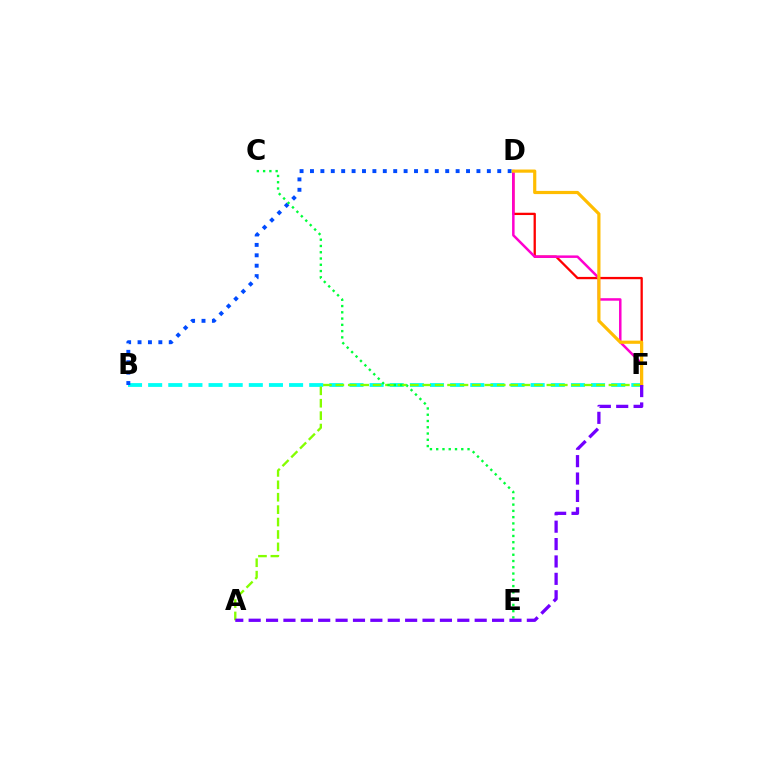{('B', 'F'): [{'color': '#00fff6', 'line_style': 'dashed', 'thickness': 2.73}], ('A', 'F'): [{'color': '#84ff00', 'line_style': 'dashed', 'thickness': 1.69}, {'color': '#7200ff', 'line_style': 'dashed', 'thickness': 2.36}], ('D', 'F'): [{'color': '#ff0000', 'line_style': 'solid', 'thickness': 1.66}, {'color': '#ff00cf', 'line_style': 'solid', 'thickness': 1.8}, {'color': '#ffbd00', 'line_style': 'solid', 'thickness': 2.29}], ('B', 'D'): [{'color': '#004bff', 'line_style': 'dotted', 'thickness': 2.83}], ('C', 'E'): [{'color': '#00ff39', 'line_style': 'dotted', 'thickness': 1.7}]}